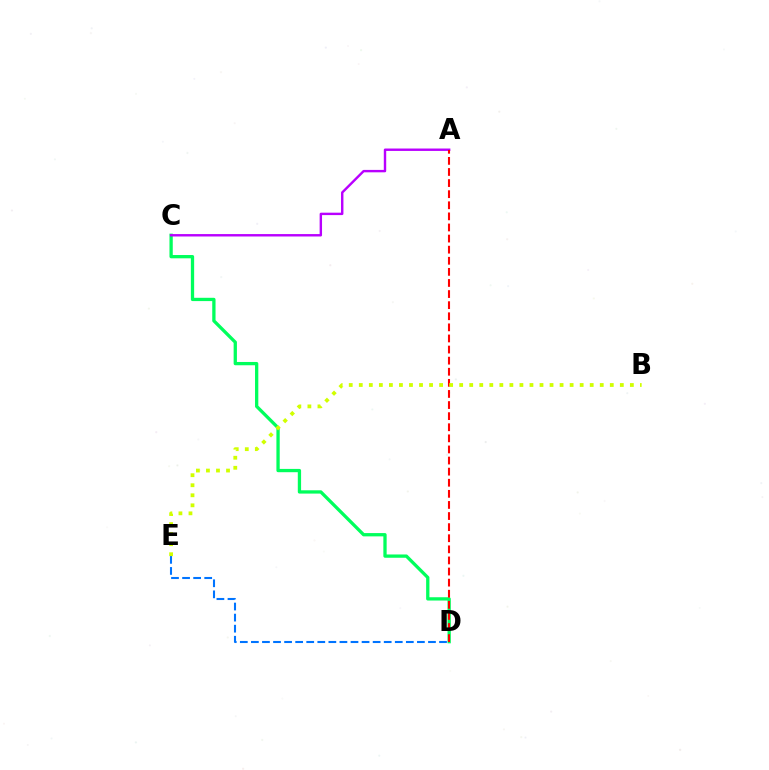{('C', 'D'): [{'color': '#00ff5c', 'line_style': 'solid', 'thickness': 2.37}], ('D', 'E'): [{'color': '#0074ff', 'line_style': 'dashed', 'thickness': 1.5}], ('A', 'C'): [{'color': '#b900ff', 'line_style': 'solid', 'thickness': 1.74}], ('A', 'D'): [{'color': '#ff0000', 'line_style': 'dashed', 'thickness': 1.51}], ('B', 'E'): [{'color': '#d1ff00', 'line_style': 'dotted', 'thickness': 2.73}]}